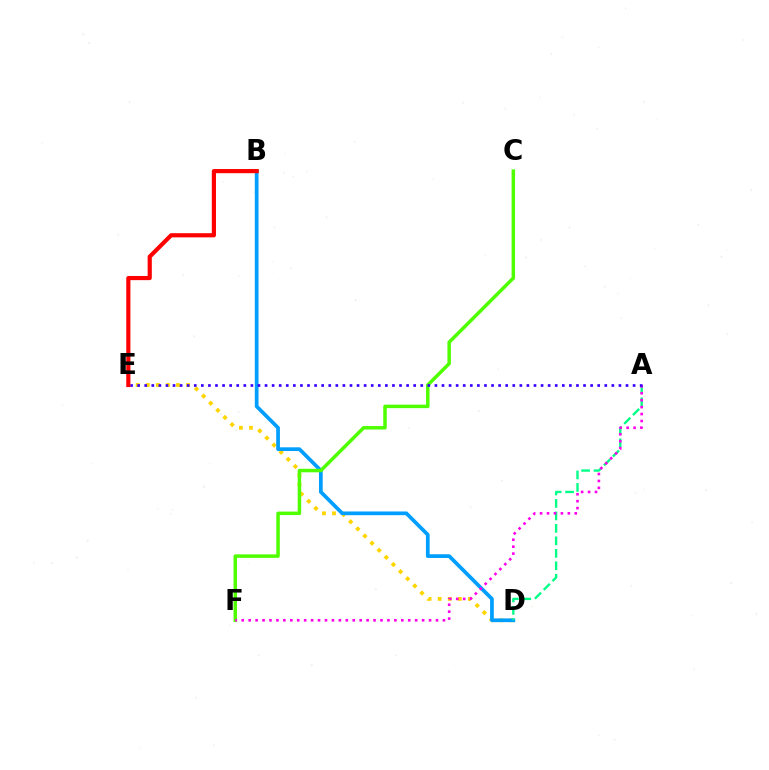{('D', 'E'): [{'color': '#ffd500', 'line_style': 'dotted', 'thickness': 2.74}], ('B', 'D'): [{'color': '#009eff', 'line_style': 'solid', 'thickness': 2.68}], ('C', 'F'): [{'color': '#4fff00', 'line_style': 'solid', 'thickness': 2.51}], ('A', 'D'): [{'color': '#00ff86', 'line_style': 'dashed', 'thickness': 1.69}], ('A', 'F'): [{'color': '#ff00ed', 'line_style': 'dotted', 'thickness': 1.89}], ('A', 'E'): [{'color': '#3700ff', 'line_style': 'dotted', 'thickness': 1.92}], ('B', 'E'): [{'color': '#ff0000', 'line_style': 'solid', 'thickness': 2.99}]}